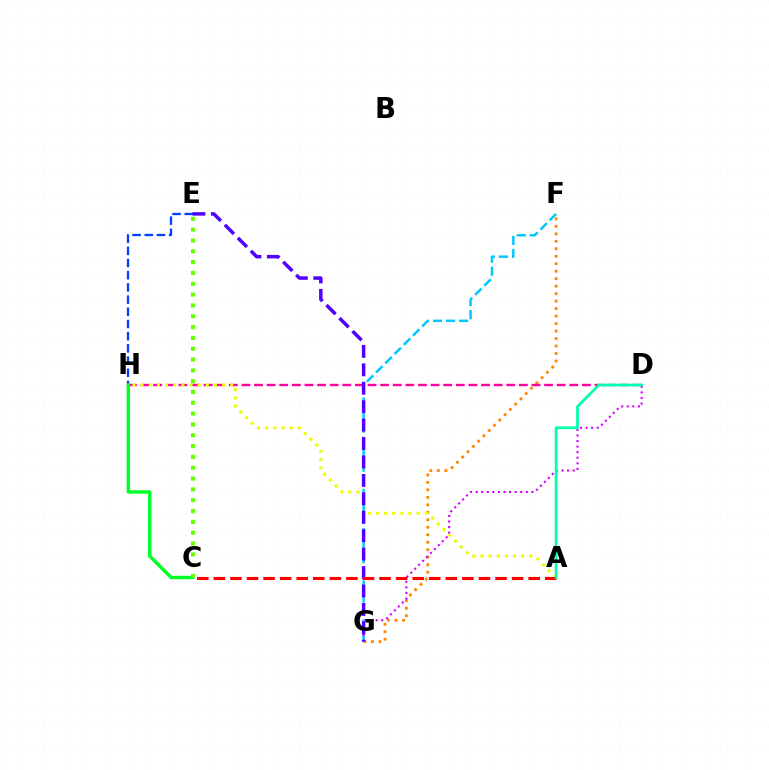{('F', 'G'): [{'color': '#ff8800', 'line_style': 'dotted', 'thickness': 2.03}, {'color': '#00c7ff', 'line_style': 'dashed', 'thickness': 1.77}], ('E', 'H'): [{'color': '#003fff', 'line_style': 'dashed', 'thickness': 1.66}], ('D', 'H'): [{'color': '#ff00a0', 'line_style': 'dashed', 'thickness': 1.71}], ('A', 'H'): [{'color': '#eeff00', 'line_style': 'dotted', 'thickness': 2.21}], ('C', 'H'): [{'color': '#00ff27', 'line_style': 'solid', 'thickness': 2.46}], ('D', 'G'): [{'color': '#d600ff', 'line_style': 'dotted', 'thickness': 1.51}], ('C', 'E'): [{'color': '#66ff00', 'line_style': 'dotted', 'thickness': 2.94}], ('E', 'G'): [{'color': '#4f00ff', 'line_style': 'dashed', 'thickness': 2.5}], ('A', 'C'): [{'color': '#ff0000', 'line_style': 'dashed', 'thickness': 2.25}], ('A', 'D'): [{'color': '#00ffaf', 'line_style': 'solid', 'thickness': 1.96}]}